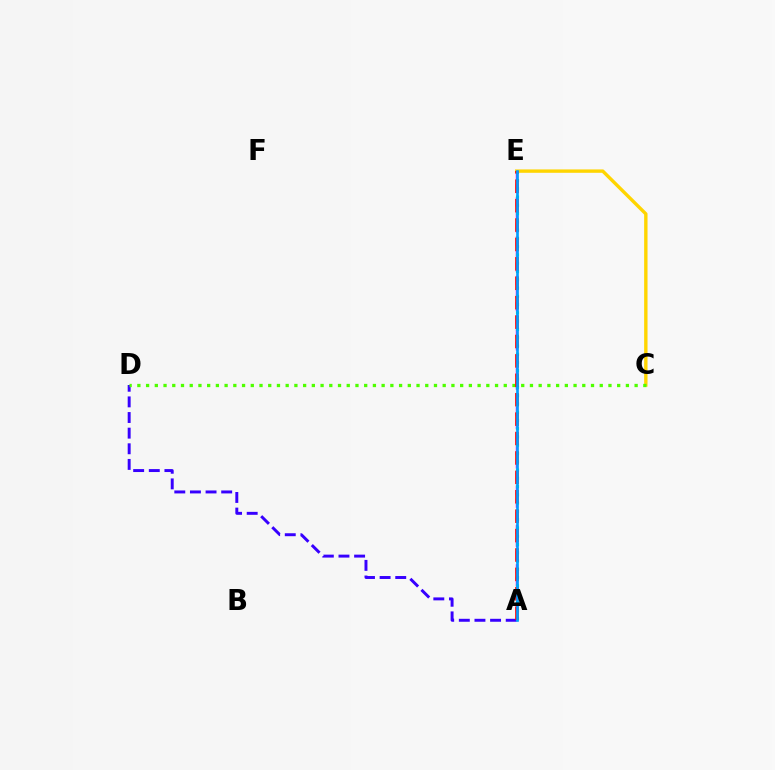{('A', 'D'): [{'color': '#3700ff', 'line_style': 'dashed', 'thickness': 2.12}], ('A', 'E'): [{'color': '#ff00ed', 'line_style': 'dashed', 'thickness': 1.78}, {'color': '#00ff86', 'line_style': 'dotted', 'thickness': 2.25}, {'color': '#ff0000', 'line_style': 'dashed', 'thickness': 2.64}, {'color': '#009eff', 'line_style': 'solid', 'thickness': 1.92}], ('C', 'E'): [{'color': '#ffd500', 'line_style': 'solid', 'thickness': 2.43}], ('C', 'D'): [{'color': '#4fff00', 'line_style': 'dotted', 'thickness': 2.37}]}